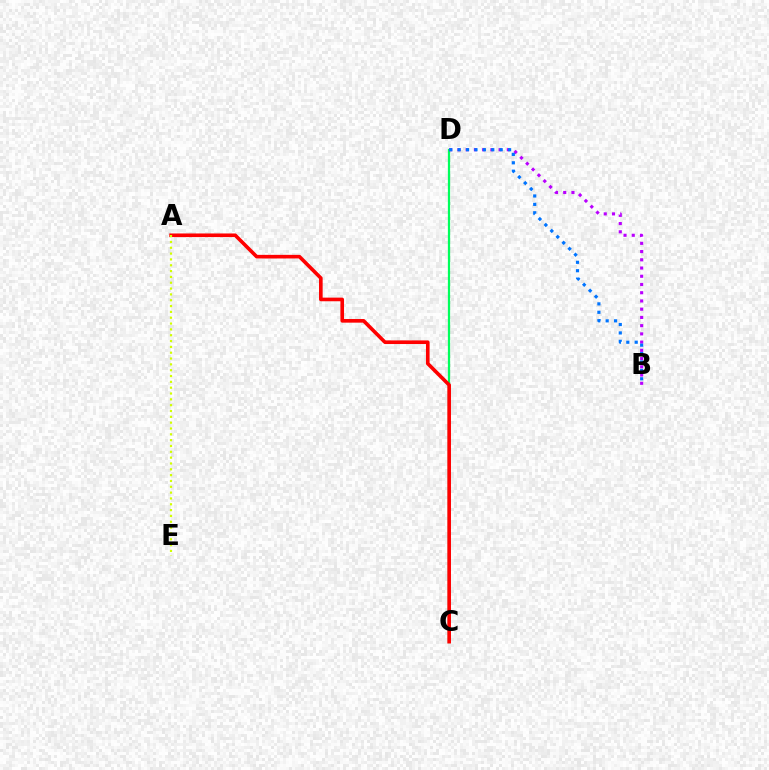{('C', 'D'): [{'color': '#00ff5c', 'line_style': 'solid', 'thickness': 1.62}], ('A', 'C'): [{'color': '#ff0000', 'line_style': 'solid', 'thickness': 2.61}], ('A', 'E'): [{'color': '#d1ff00', 'line_style': 'dotted', 'thickness': 1.58}], ('B', 'D'): [{'color': '#b900ff', 'line_style': 'dotted', 'thickness': 2.24}, {'color': '#0074ff', 'line_style': 'dotted', 'thickness': 2.28}]}